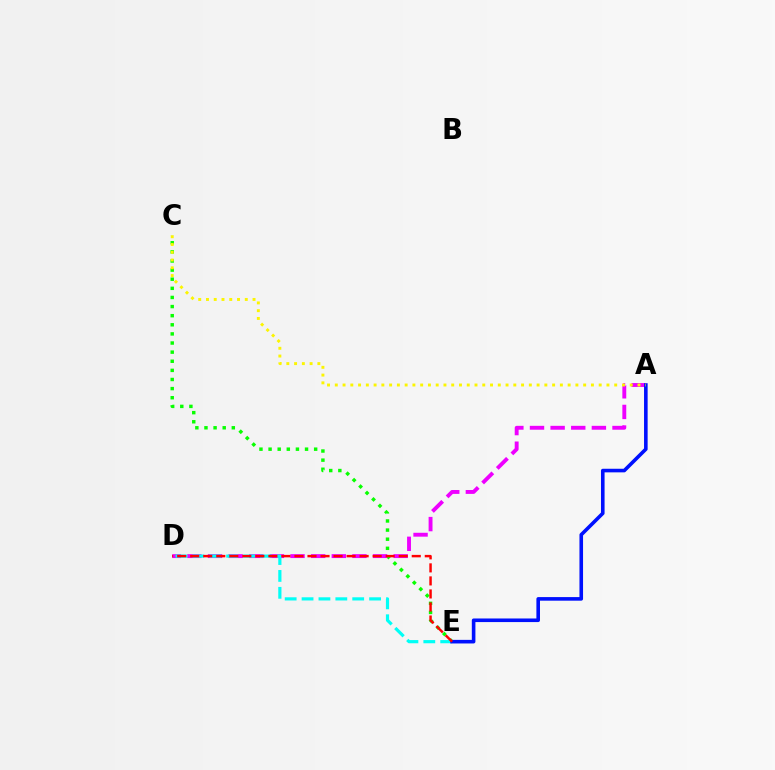{('C', 'E'): [{'color': '#08ff00', 'line_style': 'dotted', 'thickness': 2.48}], ('A', 'D'): [{'color': '#ee00ff', 'line_style': 'dashed', 'thickness': 2.8}], ('D', 'E'): [{'color': '#00fff6', 'line_style': 'dashed', 'thickness': 2.29}, {'color': '#ff0000', 'line_style': 'dashed', 'thickness': 1.77}], ('A', 'E'): [{'color': '#0010ff', 'line_style': 'solid', 'thickness': 2.59}], ('A', 'C'): [{'color': '#fcf500', 'line_style': 'dotted', 'thickness': 2.11}]}